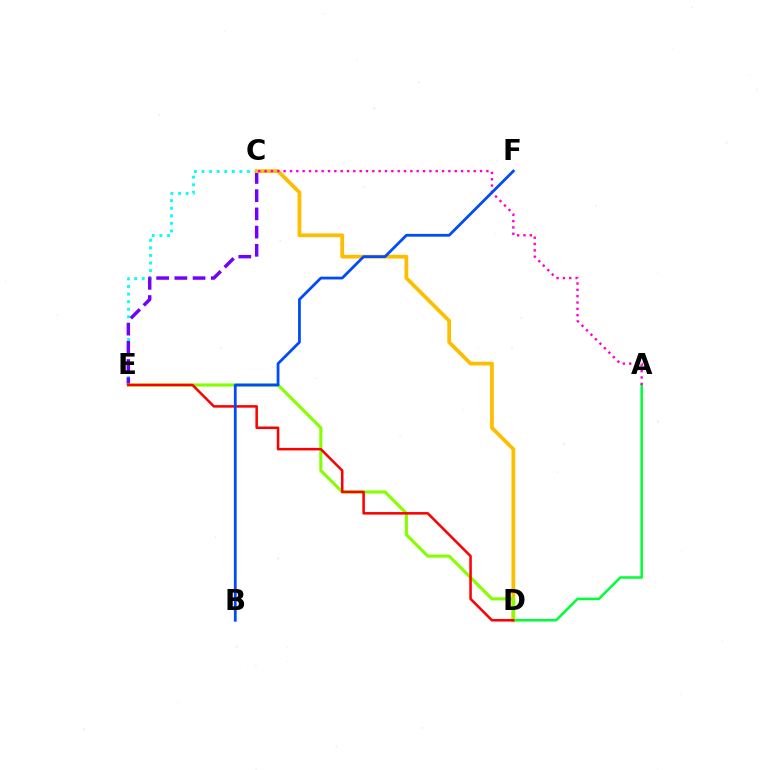{('C', 'E'): [{'color': '#00fff6', 'line_style': 'dotted', 'thickness': 2.06}, {'color': '#7200ff', 'line_style': 'dashed', 'thickness': 2.47}], ('A', 'D'): [{'color': '#00ff39', 'line_style': 'solid', 'thickness': 1.82}], ('C', 'D'): [{'color': '#ffbd00', 'line_style': 'solid', 'thickness': 2.7}], ('D', 'E'): [{'color': '#84ff00', 'line_style': 'solid', 'thickness': 2.24}, {'color': '#ff0000', 'line_style': 'solid', 'thickness': 1.83}], ('A', 'C'): [{'color': '#ff00cf', 'line_style': 'dotted', 'thickness': 1.72}], ('B', 'F'): [{'color': '#004bff', 'line_style': 'solid', 'thickness': 2.0}]}